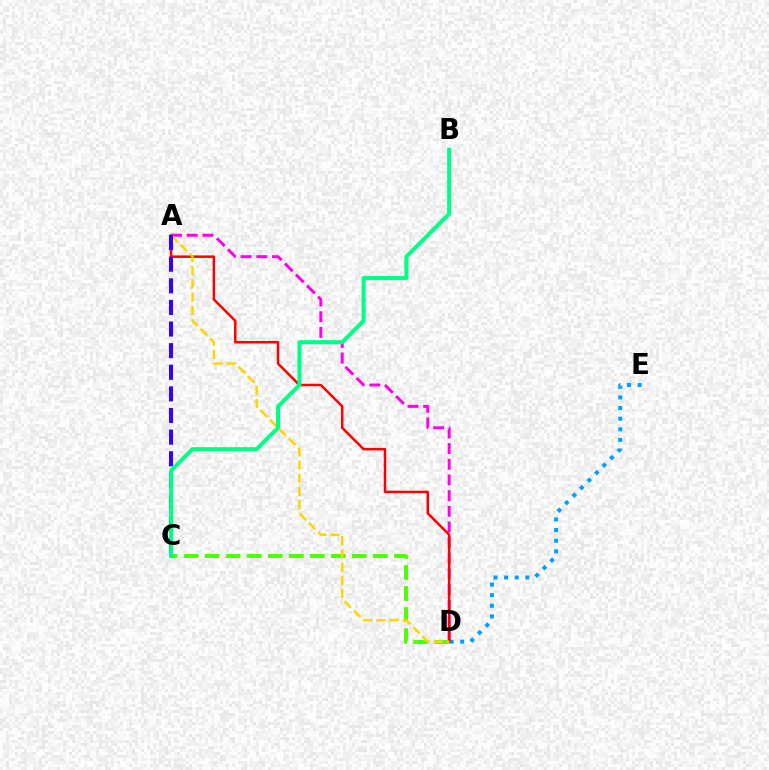{('C', 'D'): [{'color': '#4fff00', 'line_style': 'dashed', 'thickness': 2.86}], ('D', 'E'): [{'color': '#009eff', 'line_style': 'dotted', 'thickness': 2.88}], ('A', 'D'): [{'color': '#ff00ed', 'line_style': 'dashed', 'thickness': 2.13}, {'color': '#ff0000', 'line_style': 'solid', 'thickness': 1.8}, {'color': '#ffd500', 'line_style': 'dashed', 'thickness': 1.8}], ('A', 'C'): [{'color': '#3700ff', 'line_style': 'dashed', 'thickness': 2.94}], ('B', 'C'): [{'color': '#00ff86', 'line_style': 'solid', 'thickness': 2.9}]}